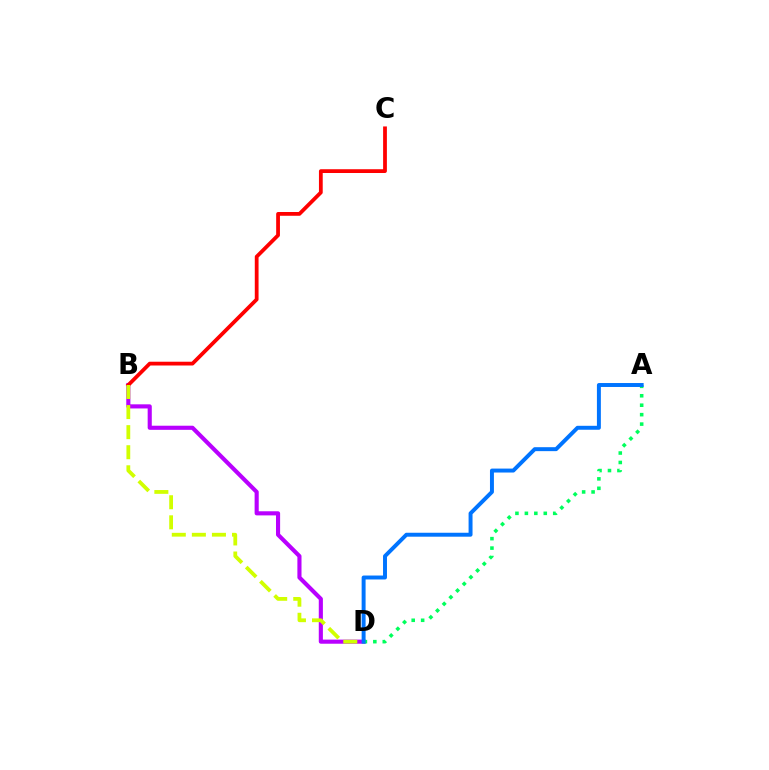{('B', 'D'): [{'color': '#b900ff', 'line_style': 'solid', 'thickness': 2.96}, {'color': '#d1ff00', 'line_style': 'dashed', 'thickness': 2.73}], ('A', 'D'): [{'color': '#00ff5c', 'line_style': 'dotted', 'thickness': 2.57}, {'color': '#0074ff', 'line_style': 'solid', 'thickness': 2.84}], ('B', 'C'): [{'color': '#ff0000', 'line_style': 'solid', 'thickness': 2.72}]}